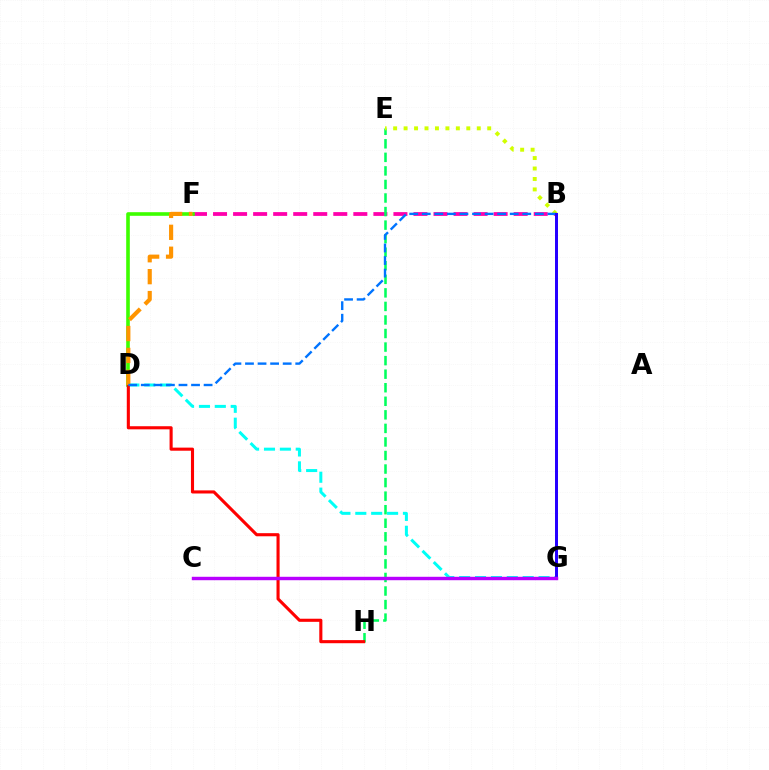{('D', 'G'): [{'color': '#00fff6', 'line_style': 'dashed', 'thickness': 2.16}], ('B', 'F'): [{'color': '#ff00ac', 'line_style': 'dashed', 'thickness': 2.72}], ('E', 'H'): [{'color': '#00ff5c', 'line_style': 'dashed', 'thickness': 1.84}], ('D', 'F'): [{'color': '#3dff00', 'line_style': 'solid', 'thickness': 2.61}, {'color': '#ff9400', 'line_style': 'dashed', 'thickness': 2.98}], ('D', 'H'): [{'color': '#ff0000', 'line_style': 'solid', 'thickness': 2.23}], ('B', 'E'): [{'color': '#d1ff00', 'line_style': 'dotted', 'thickness': 2.84}], ('B', 'D'): [{'color': '#0074ff', 'line_style': 'dashed', 'thickness': 1.71}], ('B', 'G'): [{'color': '#2500ff', 'line_style': 'solid', 'thickness': 2.14}], ('C', 'G'): [{'color': '#b900ff', 'line_style': 'solid', 'thickness': 2.46}]}